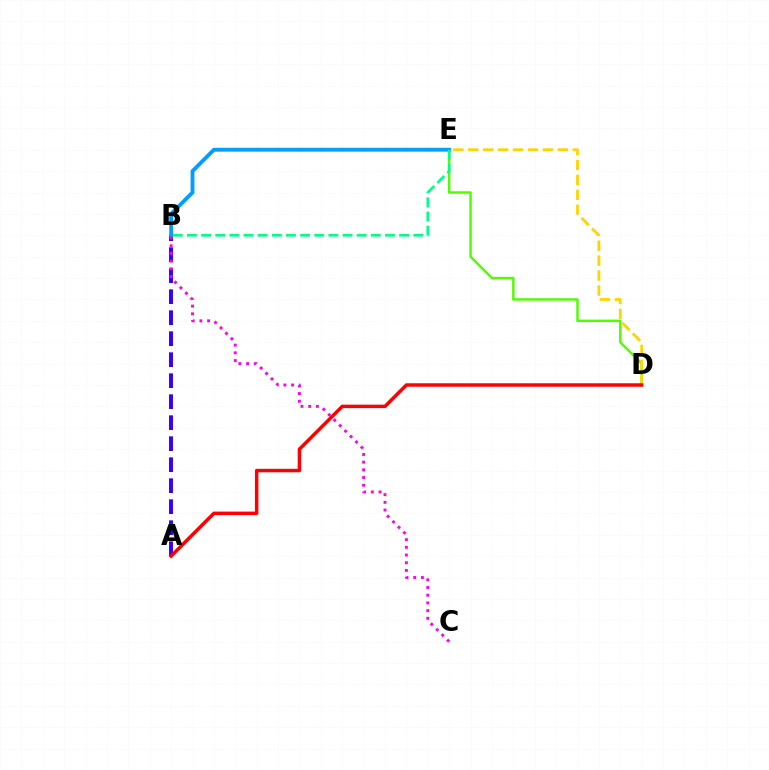{('D', 'E'): [{'color': '#4fff00', 'line_style': 'solid', 'thickness': 1.76}, {'color': '#ffd500', 'line_style': 'dashed', 'thickness': 2.03}], ('A', 'B'): [{'color': '#3700ff', 'line_style': 'dashed', 'thickness': 2.85}], ('B', 'E'): [{'color': '#009eff', 'line_style': 'solid', 'thickness': 2.77}, {'color': '#00ff86', 'line_style': 'dashed', 'thickness': 1.92}], ('B', 'C'): [{'color': '#ff00ed', 'line_style': 'dotted', 'thickness': 2.09}], ('A', 'D'): [{'color': '#ff0000', 'line_style': 'solid', 'thickness': 2.5}]}